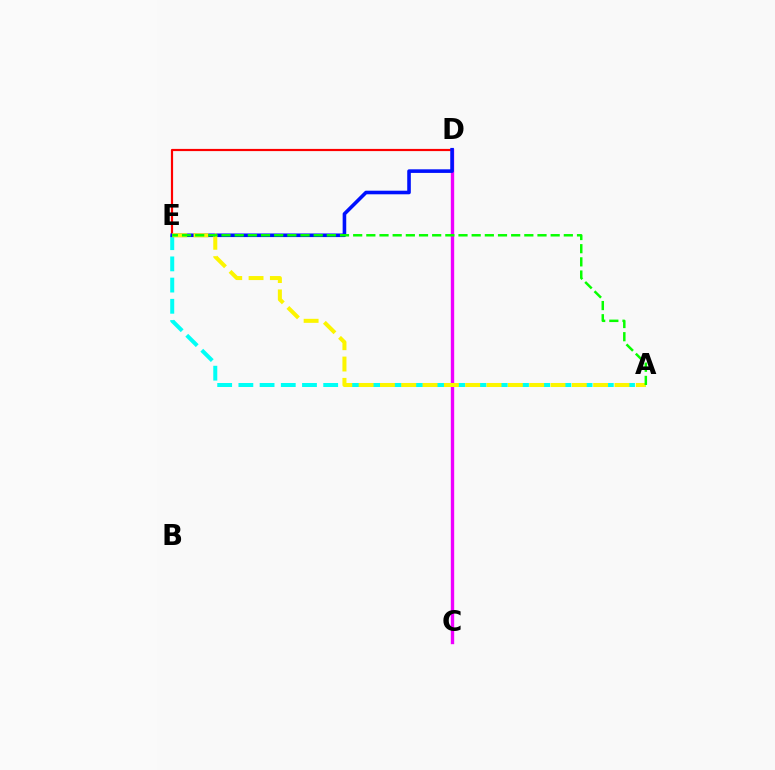{('D', 'E'): [{'color': '#ff0000', 'line_style': 'solid', 'thickness': 1.58}, {'color': '#0010ff', 'line_style': 'solid', 'thickness': 2.59}], ('C', 'D'): [{'color': '#ee00ff', 'line_style': 'solid', 'thickness': 2.42}], ('A', 'E'): [{'color': '#00fff6', 'line_style': 'dashed', 'thickness': 2.88}, {'color': '#fcf500', 'line_style': 'dashed', 'thickness': 2.9}, {'color': '#08ff00', 'line_style': 'dashed', 'thickness': 1.79}]}